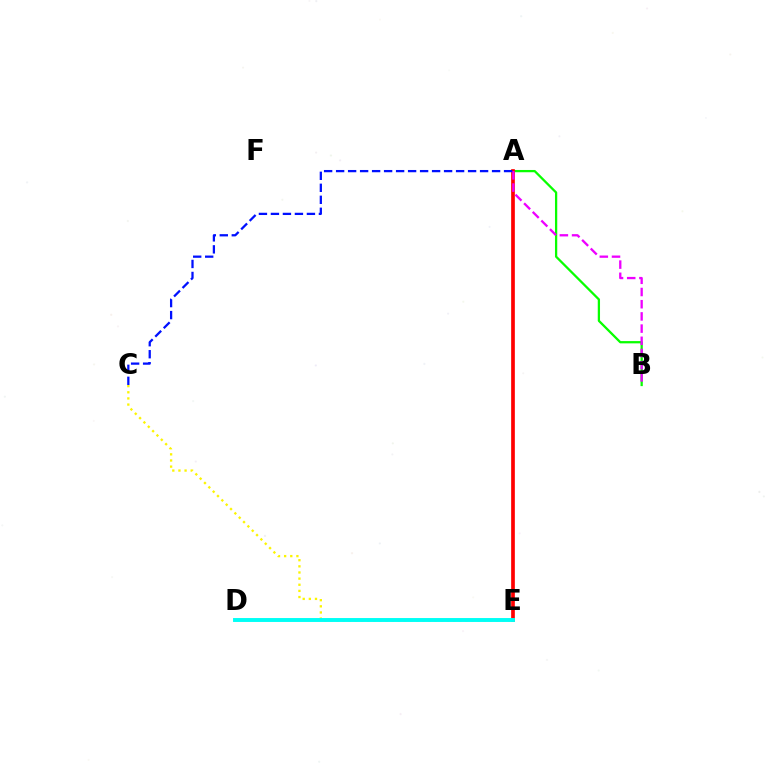{('A', 'B'): [{'color': '#08ff00', 'line_style': 'solid', 'thickness': 1.63}, {'color': '#ee00ff', 'line_style': 'dashed', 'thickness': 1.66}], ('A', 'E'): [{'color': '#ff0000', 'line_style': 'solid', 'thickness': 2.65}], ('C', 'E'): [{'color': '#fcf500', 'line_style': 'dotted', 'thickness': 1.67}], ('A', 'C'): [{'color': '#0010ff', 'line_style': 'dashed', 'thickness': 1.63}], ('D', 'E'): [{'color': '#00fff6', 'line_style': 'solid', 'thickness': 2.82}]}